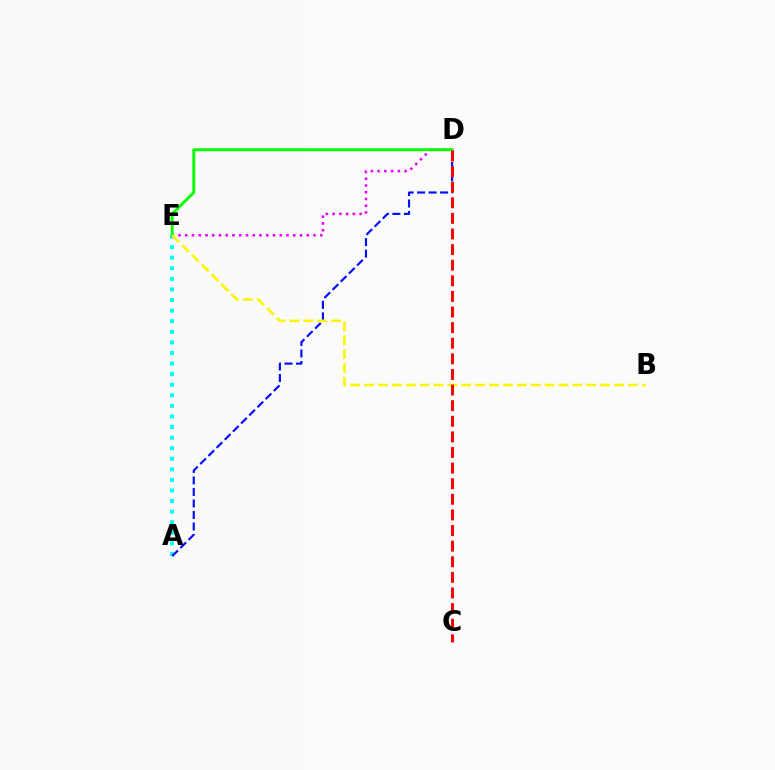{('D', 'E'): [{'color': '#ee00ff', 'line_style': 'dotted', 'thickness': 1.83}, {'color': '#08ff00', 'line_style': 'solid', 'thickness': 2.1}], ('A', 'E'): [{'color': '#00fff6', 'line_style': 'dotted', 'thickness': 2.88}], ('A', 'D'): [{'color': '#0010ff', 'line_style': 'dashed', 'thickness': 1.56}], ('B', 'E'): [{'color': '#fcf500', 'line_style': 'dashed', 'thickness': 1.89}], ('C', 'D'): [{'color': '#ff0000', 'line_style': 'dashed', 'thickness': 2.12}]}